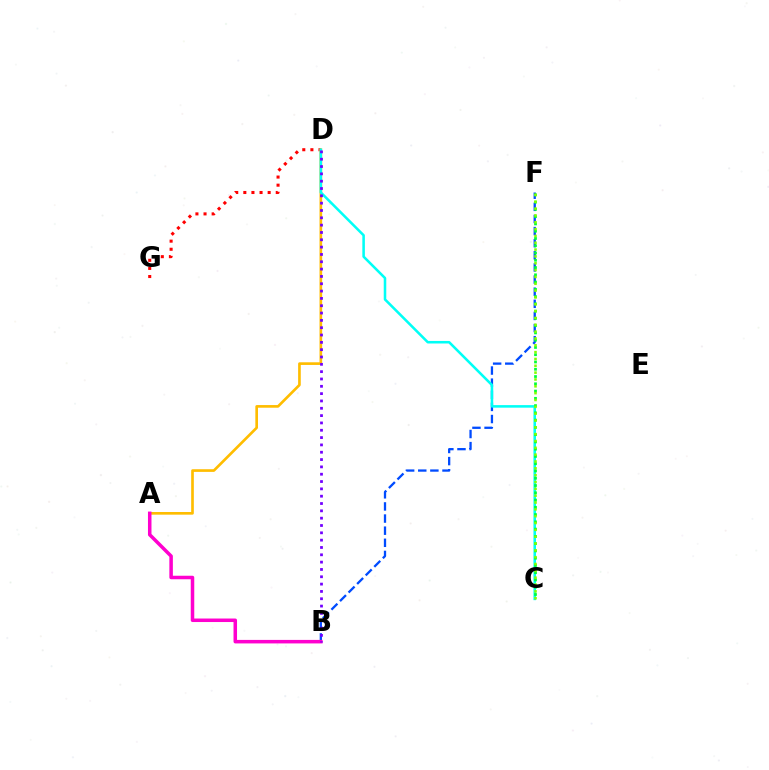{('D', 'G'): [{'color': '#ff0000', 'line_style': 'dotted', 'thickness': 2.2}], ('A', 'D'): [{'color': '#ffbd00', 'line_style': 'solid', 'thickness': 1.92}], ('B', 'F'): [{'color': '#004bff', 'line_style': 'dashed', 'thickness': 1.65}], ('A', 'B'): [{'color': '#ff00cf', 'line_style': 'solid', 'thickness': 2.53}], ('C', 'D'): [{'color': '#00fff6', 'line_style': 'solid', 'thickness': 1.84}], ('B', 'D'): [{'color': '#7200ff', 'line_style': 'dotted', 'thickness': 1.99}], ('C', 'F'): [{'color': '#00ff39', 'line_style': 'dotted', 'thickness': 1.97}, {'color': '#84ff00', 'line_style': 'dotted', 'thickness': 1.86}]}